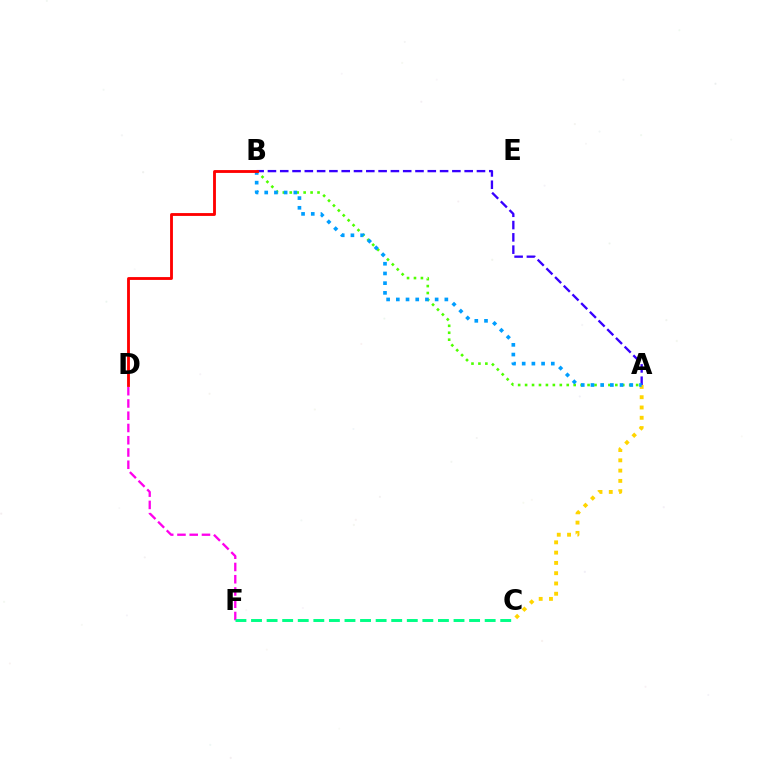{('D', 'F'): [{'color': '#ff00ed', 'line_style': 'dashed', 'thickness': 1.66}], ('A', 'C'): [{'color': '#ffd500', 'line_style': 'dotted', 'thickness': 2.79}], ('A', 'B'): [{'color': '#3700ff', 'line_style': 'dashed', 'thickness': 1.67}, {'color': '#4fff00', 'line_style': 'dotted', 'thickness': 1.89}, {'color': '#009eff', 'line_style': 'dotted', 'thickness': 2.64}], ('C', 'F'): [{'color': '#00ff86', 'line_style': 'dashed', 'thickness': 2.12}], ('B', 'D'): [{'color': '#ff0000', 'line_style': 'solid', 'thickness': 2.05}]}